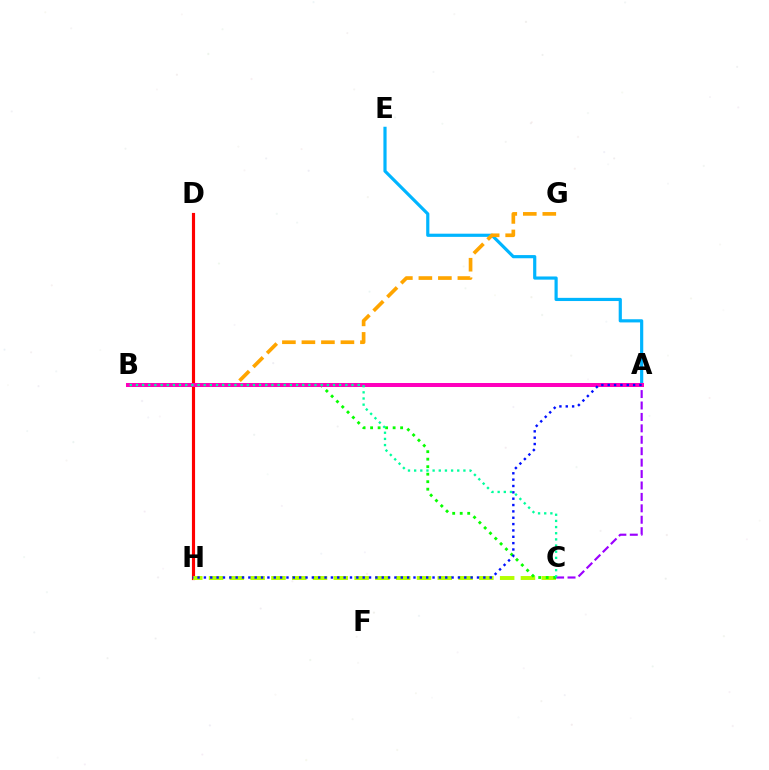{('D', 'H'): [{'color': '#ff0000', 'line_style': 'solid', 'thickness': 2.27}], ('A', 'C'): [{'color': '#9b00ff', 'line_style': 'dashed', 'thickness': 1.55}], ('C', 'H'): [{'color': '#b3ff00', 'line_style': 'dashed', 'thickness': 2.82}], ('A', 'E'): [{'color': '#00b5ff', 'line_style': 'solid', 'thickness': 2.29}], ('B', 'G'): [{'color': '#ffa500', 'line_style': 'dashed', 'thickness': 2.65}], ('B', 'C'): [{'color': '#08ff00', 'line_style': 'dotted', 'thickness': 2.04}, {'color': '#00ff9d', 'line_style': 'dotted', 'thickness': 1.67}], ('A', 'B'): [{'color': '#ff00bd', 'line_style': 'solid', 'thickness': 2.88}], ('A', 'H'): [{'color': '#0010ff', 'line_style': 'dotted', 'thickness': 1.73}]}